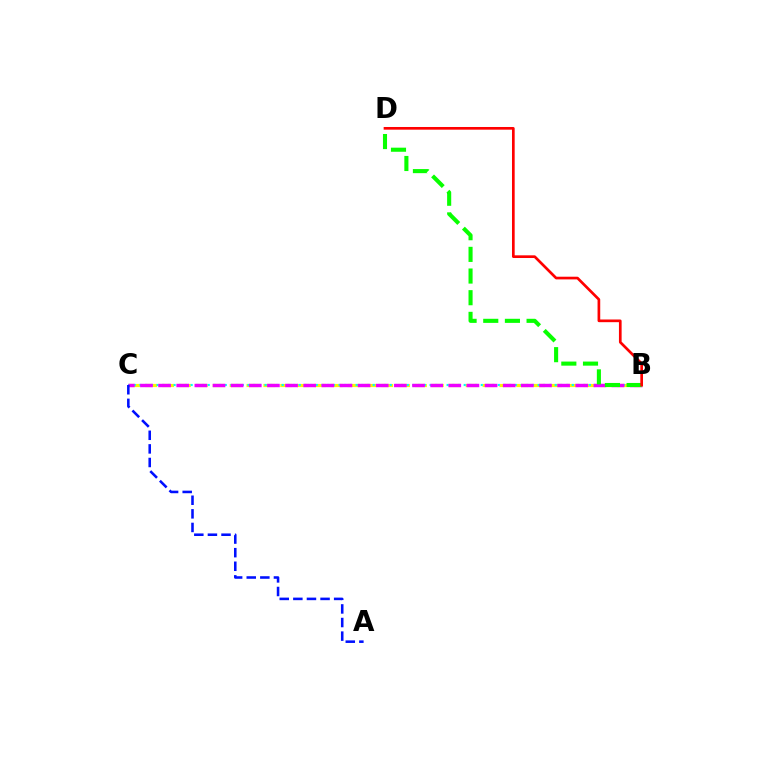{('B', 'C'): [{'color': '#fcf500', 'line_style': 'dashed', 'thickness': 2.29}, {'color': '#00fff6', 'line_style': 'dotted', 'thickness': 1.55}, {'color': '#ee00ff', 'line_style': 'dashed', 'thickness': 2.46}], ('B', 'D'): [{'color': '#08ff00', 'line_style': 'dashed', 'thickness': 2.94}, {'color': '#ff0000', 'line_style': 'solid', 'thickness': 1.93}], ('A', 'C'): [{'color': '#0010ff', 'line_style': 'dashed', 'thickness': 1.85}]}